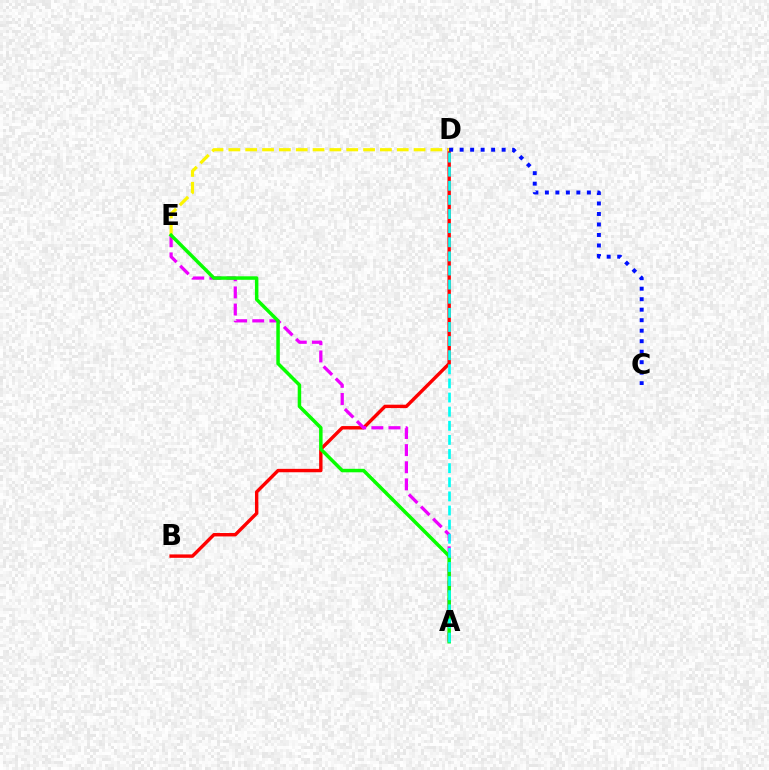{('B', 'D'): [{'color': '#ff0000', 'line_style': 'solid', 'thickness': 2.45}], ('D', 'E'): [{'color': '#fcf500', 'line_style': 'dashed', 'thickness': 2.29}], ('C', 'D'): [{'color': '#0010ff', 'line_style': 'dotted', 'thickness': 2.85}], ('A', 'E'): [{'color': '#ee00ff', 'line_style': 'dashed', 'thickness': 2.33}, {'color': '#08ff00', 'line_style': 'solid', 'thickness': 2.51}], ('A', 'D'): [{'color': '#00fff6', 'line_style': 'dashed', 'thickness': 1.92}]}